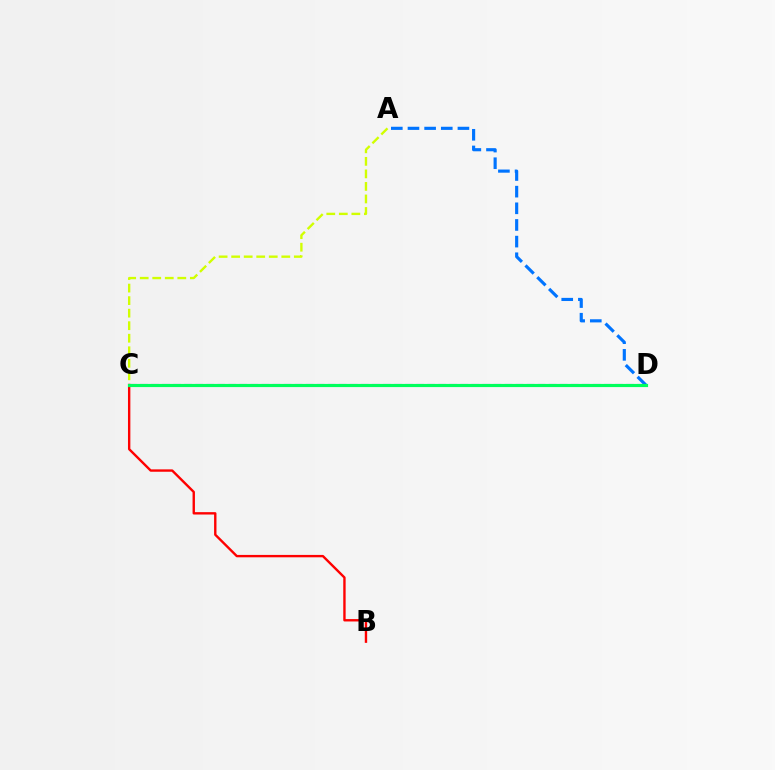{('B', 'C'): [{'color': '#ff0000', 'line_style': 'solid', 'thickness': 1.71}], ('A', 'D'): [{'color': '#0074ff', 'line_style': 'dashed', 'thickness': 2.26}], ('A', 'C'): [{'color': '#d1ff00', 'line_style': 'dashed', 'thickness': 1.7}], ('C', 'D'): [{'color': '#b900ff', 'line_style': 'dashed', 'thickness': 1.5}, {'color': '#00ff5c', 'line_style': 'solid', 'thickness': 2.27}]}